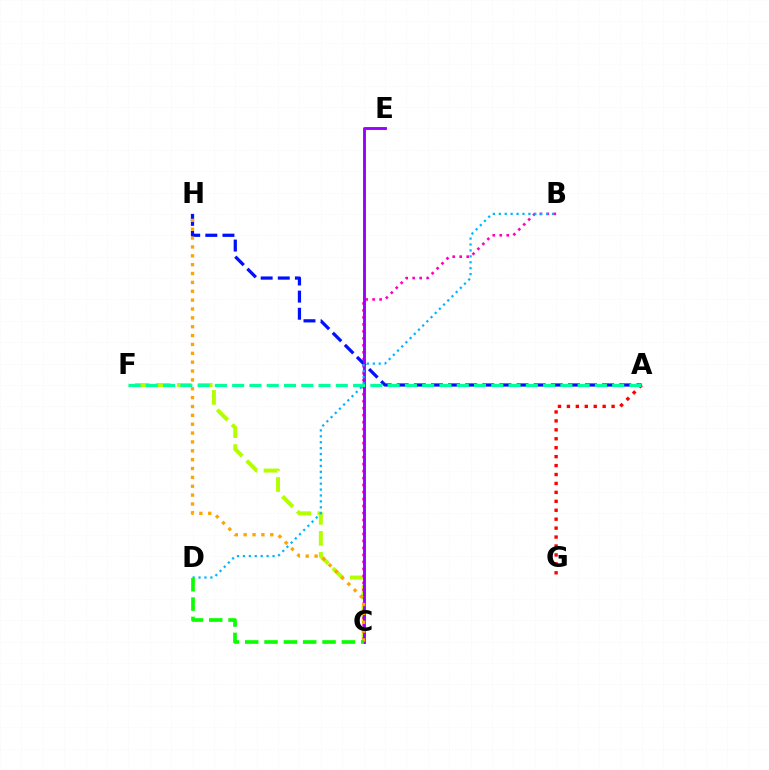{('C', 'F'): [{'color': '#b3ff00', 'line_style': 'dashed', 'thickness': 2.86}], ('B', 'C'): [{'color': '#ff00bd', 'line_style': 'dotted', 'thickness': 1.9}], ('A', 'H'): [{'color': '#0010ff', 'line_style': 'dashed', 'thickness': 2.33}], ('C', 'E'): [{'color': '#9b00ff', 'line_style': 'solid', 'thickness': 2.07}], ('A', 'G'): [{'color': '#ff0000', 'line_style': 'dotted', 'thickness': 2.43}], ('A', 'F'): [{'color': '#00ff9d', 'line_style': 'dashed', 'thickness': 2.35}], ('B', 'D'): [{'color': '#00b5ff', 'line_style': 'dotted', 'thickness': 1.61}], ('C', 'H'): [{'color': '#ffa500', 'line_style': 'dotted', 'thickness': 2.41}], ('C', 'D'): [{'color': '#08ff00', 'line_style': 'dashed', 'thickness': 2.63}]}